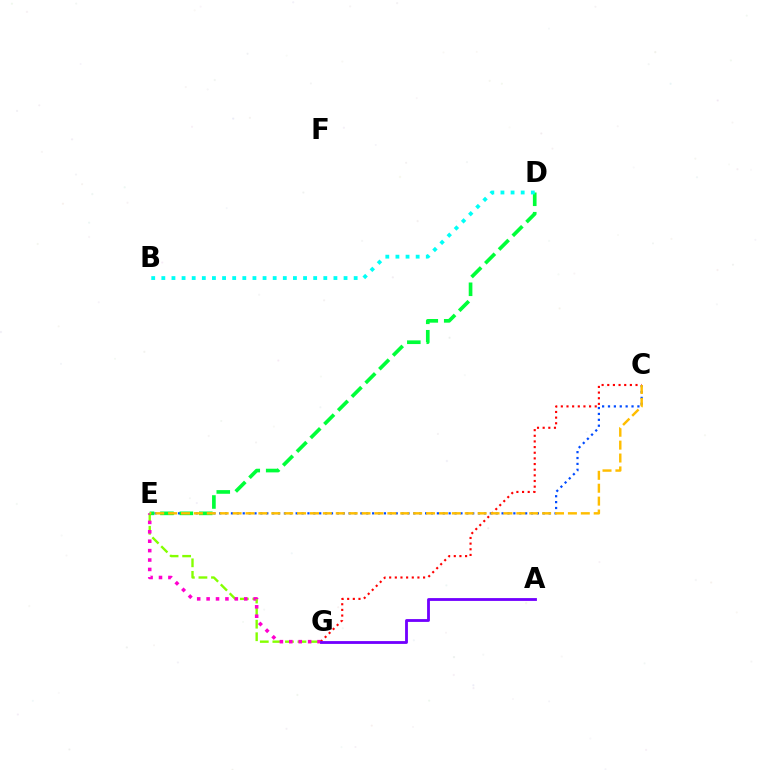{('C', 'E'): [{'color': '#004bff', 'line_style': 'dotted', 'thickness': 1.6}, {'color': '#ffbd00', 'line_style': 'dashed', 'thickness': 1.75}], ('E', 'G'): [{'color': '#84ff00', 'line_style': 'dashed', 'thickness': 1.71}, {'color': '#ff00cf', 'line_style': 'dotted', 'thickness': 2.56}], ('D', 'E'): [{'color': '#00ff39', 'line_style': 'dashed', 'thickness': 2.64}], ('B', 'D'): [{'color': '#00fff6', 'line_style': 'dotted', 'thickness': 2.75}], ('C', 'G'): [{'color': '#ff0000', 'line_style': 'dotted', 'thickness': 1.54}], ('A', 'G'): [{'color': '#7200ff', 'line_style': 'solid', 'thickness': 2.03}]}